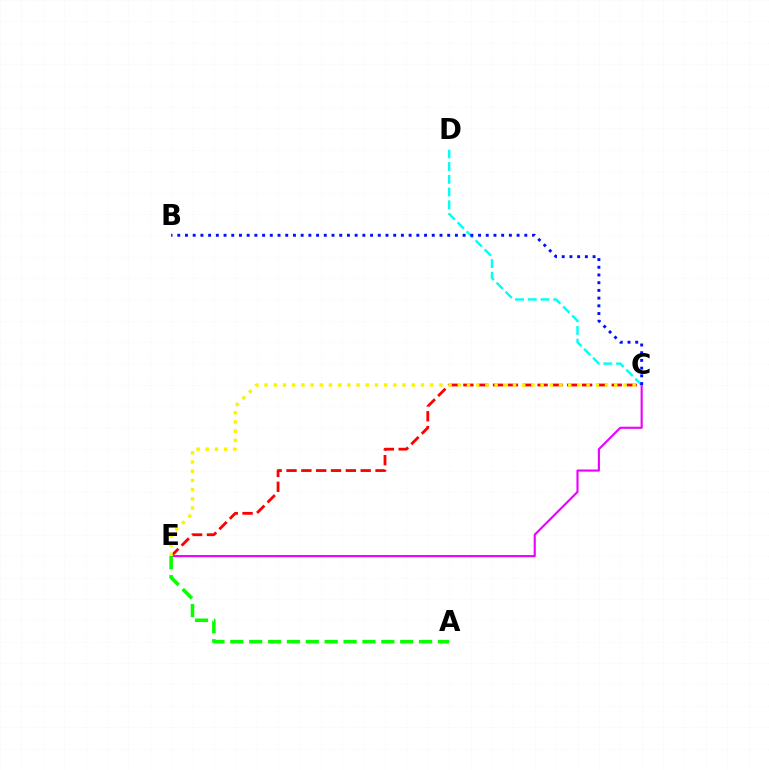{('C', 'E'): [{'color': '#ff0000', 'line_style': 'dashed', 'thickness': 2.02}, {'color': '#ee00ff', 'line_style': 'solid', 'thickness': 1.54}, {'color': '#fcf500', 'line_style': 'dotted', 'thickness': 2.5}], ('C', 'D'): [{'color': '#00fff6', 'line_style': 'dashed', 'thickness': 1.73}], ('B', 'C'): [{'color': '#0010ff', 'line_style': 'dotted', 'thickness': 2.1}], ('A', 'E'): [{'color': '#08ff00', 'line_style': 'dashed', 'thickness': 2.56}]}